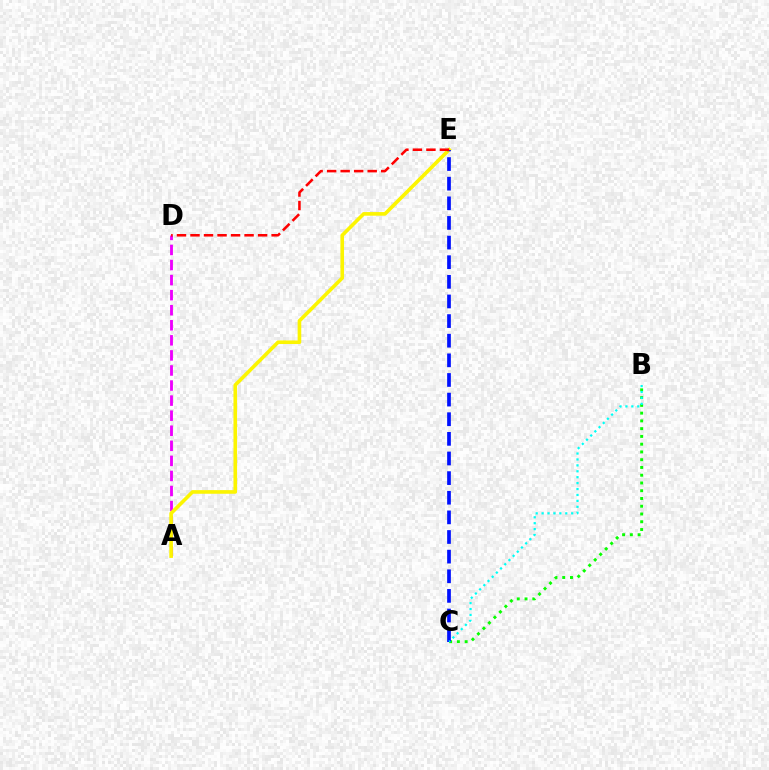{('A', 'D'): [{'color': '#ee00ff', 'line_style': 'dashed', 'thickness': 2.05}], ('A', 'E'): [{'color': '#fcf500', 'line_style': 'solid', 'thickness': 2.61}], ('B', 'C'): [{'color': '#08ff00', 'line_style': 'dotted', 'thickness': 2.11}, {'color': '#00fff6', 'line_style': 'dotted', 'thickness': 1.61}], ('C', 'E'): [{'color': '#0010ff', 'line_style': 'dashed', 'thickness': 2.67}], ('D', 'E'): [{'color': '#ff0000', 'line_style': 'dashed', 'thickness': 1.84}]}